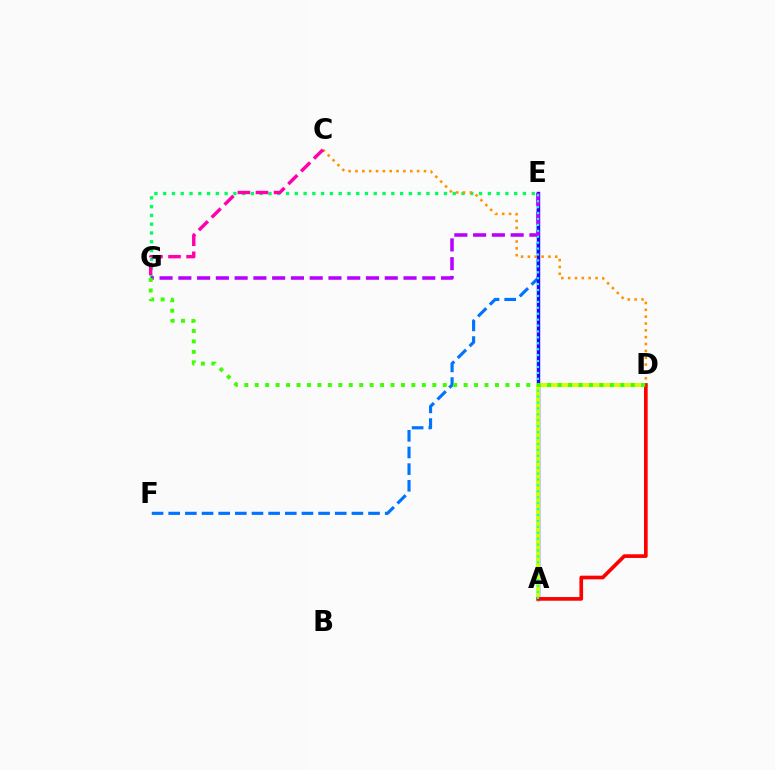{('E', 'F'): [{'color': '#0074ff', 'line_style': 'dashed', 'thickness': 2.26}], ('A', 'E'): [{'color': '#2500ff', 'line_style': 'solid', 'thickness': 2.47}, {'color': '#00fff6', 'line_style': 'dotted', 'thickness': 1.61}], ('E', 'G'): [{'color': '#00ff5c', 'line_style': 'dotted', 'thickness': 2.38}, {'color': '#b900ff', 'line_style': 'dashed', 'thickness': 2.55}], ('C', 'D'): [{'color': '#ff9400', 'line_style': 'dotted', 'thickness': 1.86}], ('C', 'G'): [{'color': '#ff00ac', 'line_style': 'dashed', 'thickness': 2.45}], ('A', 'D'): [{'color': '#d1ff00', 'line_style': 'solid', 'thickness': 2.86}, {'color': '#ff0000', 'line_style': 'solid', 'thickness': 2.64}], ('D', 'G'): [{'color': '#3dff00', 'line_style': 'dotted', 'thickness': 2.84}]}